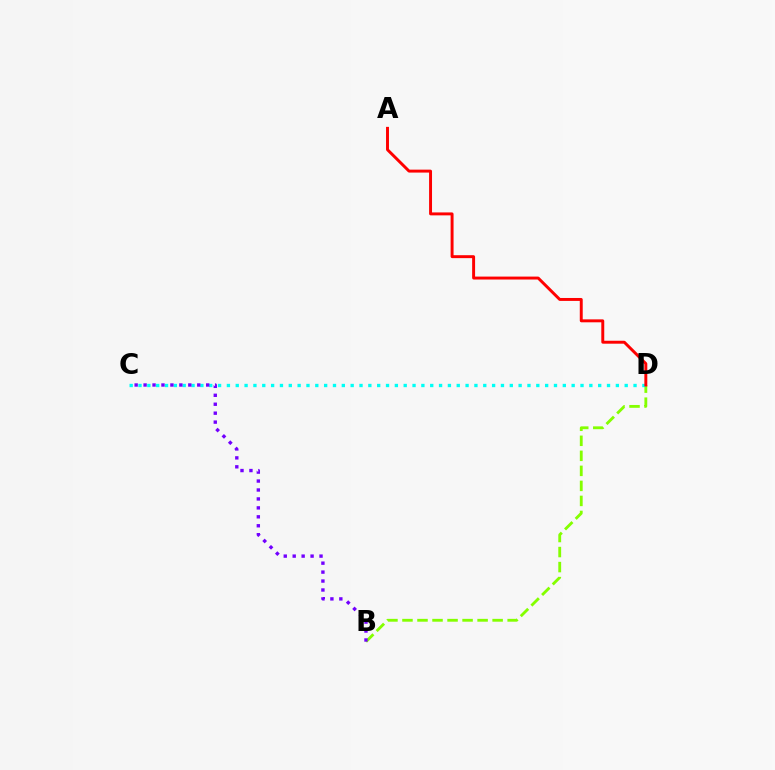{('B', 'D'): [{'color': '#84ff00', 'line_style': 'dashed', 'thickness': 2.04}], ('C', 'D'): [{'color': '#00fff6', 'line_style': 'dotted', 'thickness': 2.4}], ('A', 'D'): [{'color': '#ff0000', 'line_style': 'solid', 'thickness': 2.12}], ('B', 'C'): [{'color': '#7200ff', 'line_style': 'dotted', 'thickness': 2.43}]}